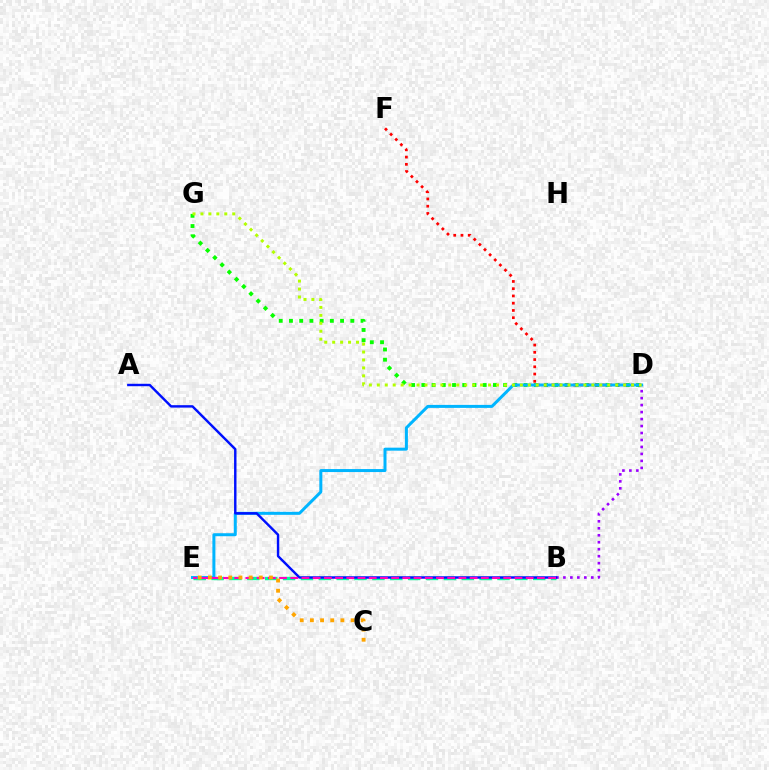{('B', 'E'): [{'color': '#00ff9d', 'line_style': 'dashed', 'thickness': 2.43}, {'color': '#ff00bd', 'line_style': 'dashed', 'thickness': 1.52}], ('D', 'G'): [{'color': '#08ff00', 'line_style': 'dotted', 'thickness': 2.78}, {'color': '#b3ff00', 'line_style': 'dotted', 'thickness': 2.16}], ('D', 'F'): [{'color': '#ff0000', 'line_style': 'dotted', 'thickness': 1.97}], ('B', 'D'): [{'color': '#9b00ff', 'line_style': 'dotted', 'thickness': 1.89}], ('D', 'E'): [{'color': '#00b5ff', 'line_style': 'solid', 'thickness': 2.16}], ('A', 'B'): [{'color': '#0010ff', 'line_style': 'solid', 'thickness': 1.75}], ('C', 'E'): [{'color': '#ffa500', 'line_style': 'dotted', 'thickness': 2.76}]}